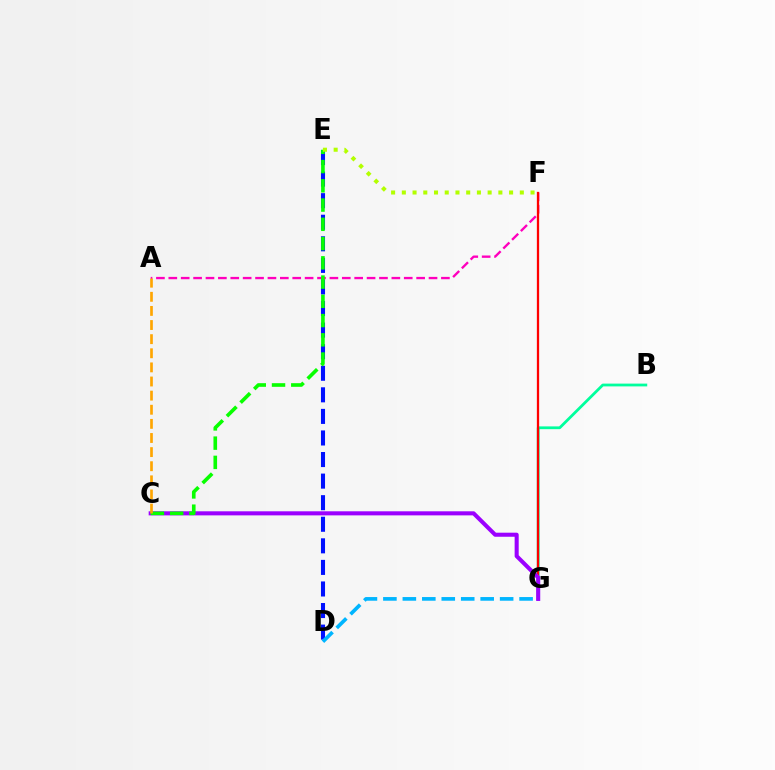{('A', 'F'): [{'color': '#ff00bd', 'line_style': 'dashed', 'thickness': 1.68}], ('B', 'G'): [{'color': '#00ff9d', 'line_style': 'solid', 'thickness': 2.0}], ('F', 'G'): [{'color': '#ff0000', 'line_style': 'solid', 'thickness': 1.64}], ('C', 'G'): [{'color': '#9b00ff', 'line_style': 'solid', 'thickness': 2.93}], ('D', 'E'): [{'color': '#0010ff', 'line_style': 'dashed', 'thickness': 2.93}], ('D', 'G'): [{'color': '#00b5ff', 'line_style': 'dashed', 'thickness': 2.64}], ('C', 'E'): [{'color': '#08ff00', 'line_style': 'dashed', 'thickness': 2.61}], ('E', 'F'): [{'color': '#b3ff00', 'line_style': 'dotted', 'thickness': 2.91}], ('A', 'C'): [{'color': '#ffa500', 'line_style': 'dashed', 'thickness': 1.92}]}